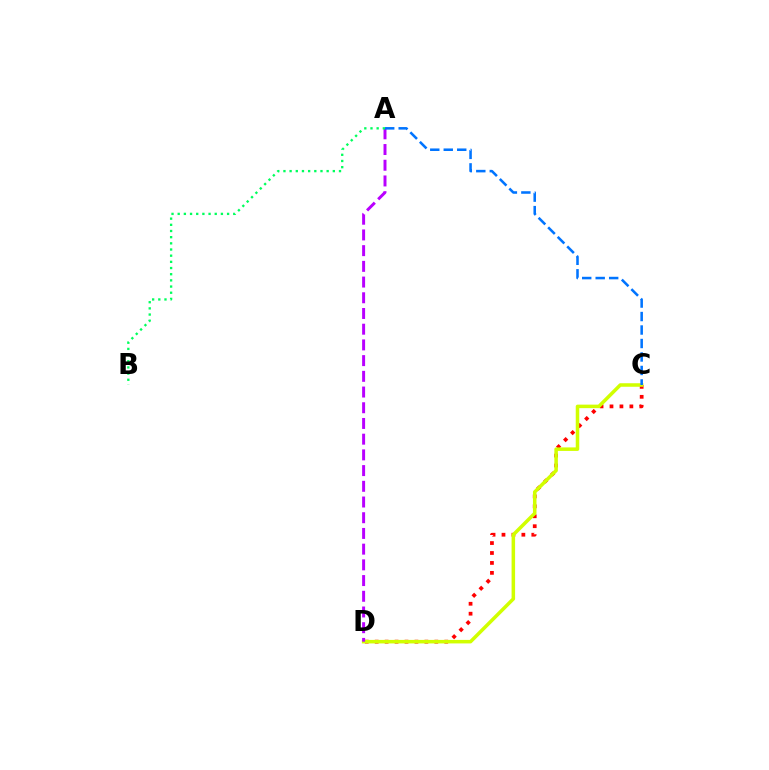{('C', 'D'): [{'color': '#ff0000', 'line_style': 'dotted', 'thickness': 2.7}, {'color': '#d1ff00', 'line_style': 'solid', 'thickness': 2.53}], ('A', 'D'): [{'color': '#b900ff', 'line_style': 'dashed', 'thickness': 2.13}], ('A', 'B'): [{'color': '#00ff5c', 'line_style': 'dotted', 'thickness': 1.68}], ('A', 'C'): [{'color': '#0074ff', 'line_style': 'dashed', 'thickness': 1.83}]}